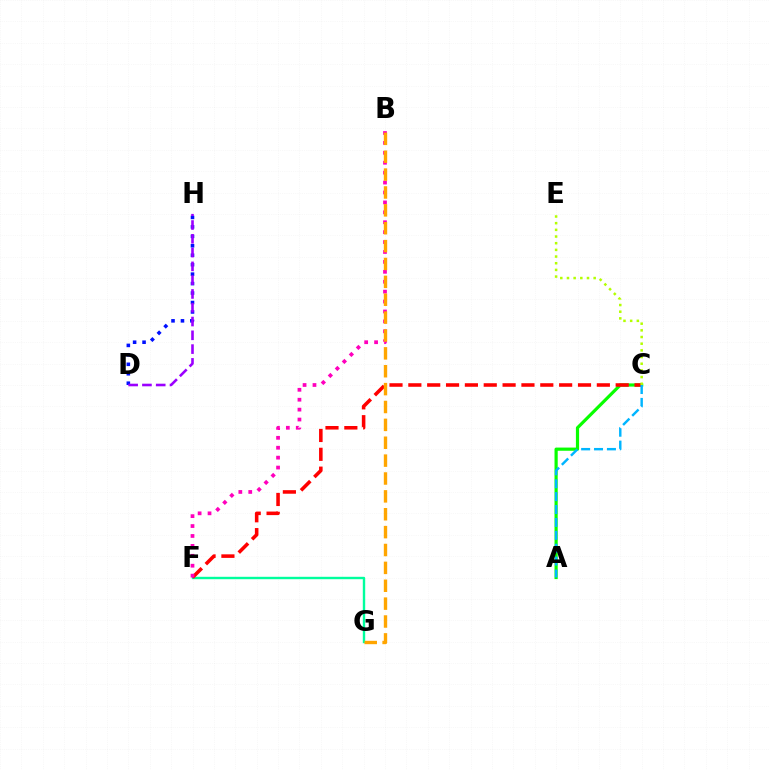{('F', 'G'): [{'color': '#00ff9d', 'line_style': 'solid', 'thickness': 1.72}], ('A', 'C'): [{'color': '#08ff00', 'line_style': 'solid', 'thickness': 2.3}, {'color': '#00b5ff', 'line_style': 'dashed', 'thickness': 1.75}], ('C', 'F'): [{'color': '#ff0000', 'line_style': 'dashed', 'thickness': 2.56}], ('B', 'F'): [{'color': '#ff00bd', 'line_style': 'dotted', 'thickness': 2.69}], ('C', 'E'): [{'color': '#b3ff00', 'line_style': 'dotted', 'thickness': 1.81}], ('D', 'H'): [{'color': '#0010ff', 'line_style': 'dotted', 'thickness': 2.57}, {'color': '#9b00ff', 'line_style': 'dashed', 'thickness': 1.87}], ('B', 'G'): [{'color': '#ffa500', 'line_style': 'dashed', 'thickness': 2.43}]}